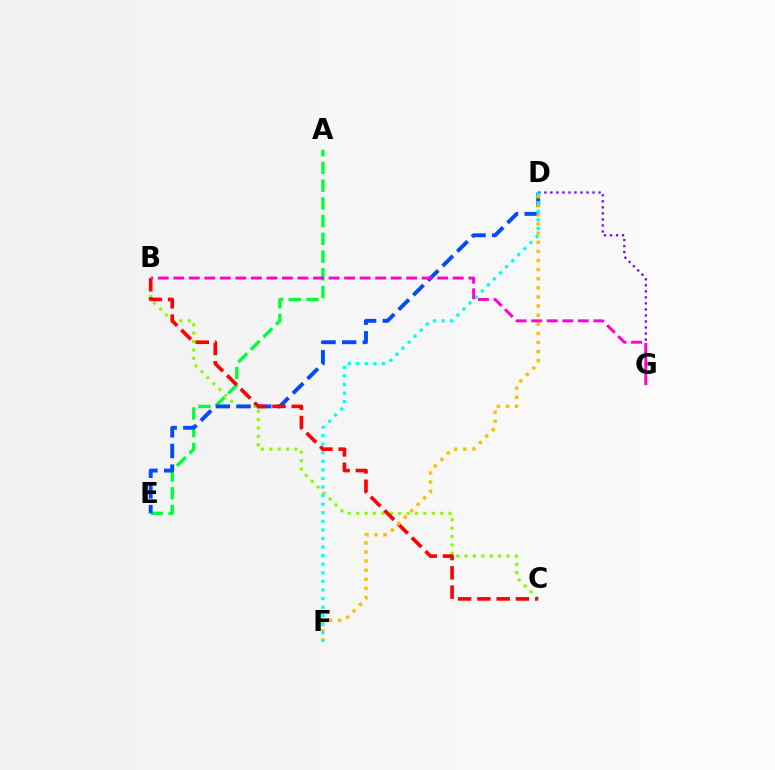{('B', 'C'): [{'color': '#84ff00', 'line_style': 'dotted', 'thickness': 2.28}, {'color': '#ff0000', 'line_style': 'dashed', 'thickness': 2.62}], ('D', 'G'): [{'color': '#7200ff', 'line_style': 'dotted', 'thickness': 1.64}], ('A', 'E'): [{'color': '#00ff39', 'line_style': 'dashed', 'thickness': 2.41}], ('D', 'E'): [{'color': '#004bff', 'line_style': 'dashed', 'thickness': 2.81}], ('D', 'F'): [{'color': '#ffbd00', 'line_style': 'dotted', 'thickness': 2.48}, {'color': '#00fff6', 'line_style': 'dotted', 'thickness': 2.33}], ('B', 'G'): [{'color': '#ff00cf', 'line_style': 'dashed', 'thickness': 2.11}]}